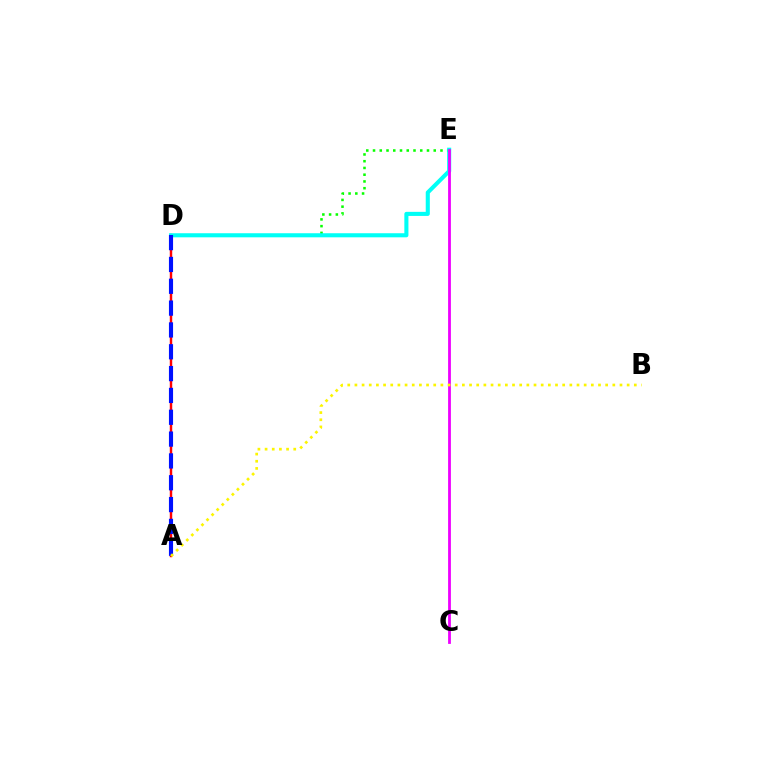{('D', 'E'): [{'color': '#08ff00', 'line_style': 'dotted', 'thickness': 1.83}, {'color': '#00fff6', 'line_style': 'solid', 'thickness': 2.94}], ('A', 'D'): [{'color': '#ff0000', 'line_style': 'solid', 'thickness': 1.76}, {'color': '#0010ff', 'line_style': 'dashed', 'thickness': 2.97}], ('C', 'E'): [{'color': '#ee00ff', 'line_style': 'solid', 'thickness': 2.02}], ('A', 'B'): [{'color': '#fcf500', 'line_style': 'dotted', 'thickness': 1.95}]}